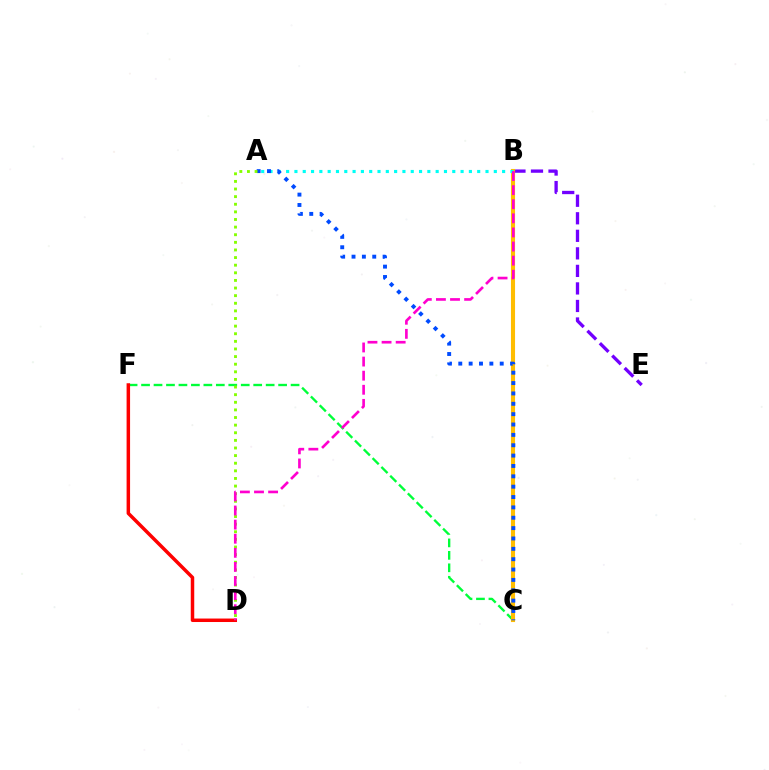{('C', 'F'): [{'color': '#00ff39', 'line_style': 'dashed', 'thickness': 1.69}], ('B', 'E'): [{'color': '#7200ff', 'line_style': 'dashed', 'thickness': 2.38}], ('B', 'C'): [{'color': '#ffbd00', 'line_style': 'solid', 'thickness': 2.95}], ('D', 'F'): [{'color': '#ff0000', 'line_style': 'solid', 'thickness': 2.51}], ('A', 'B'): [{'color': '#00fff6', 'line_style': 'dotted', 'thickness': 2.26}], ('A', 'C'): [{'color': '#004bff', 'line_style': 'dotted', 'thickness': 2.81}], ('A', 'D'): [{'color': '#84ff00', 'line_style': 'dotted', 'thickness': 2.07}], ('B', 'D'): [{'color': '#ff00cf', 'line_style': 'dashed', 'thickness': 1.92}]}